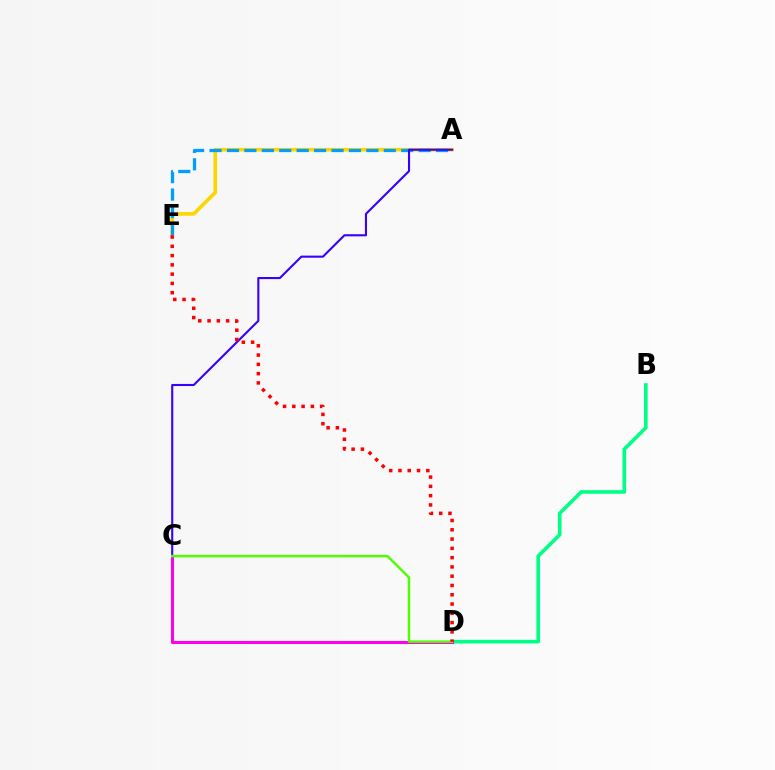{('A', 'E'): [{'color': '#ffd500', 'line_style': 'solid', 'thickness': 2.62}, {'color': '#009eff', 'line_style': 'dashed', 'thickness': 2.37}], ('B', 'D'): [{'color': '#00ff86', 'line_style': 'solid', 'thickness': 2.61}], ('A', 'C'): [{'color': '#3700ff', 'line_style': 'solid', 'thickness': 1.52}], ('C', 'D'): [{'color': '#ff00ed', 'line_style': 'solid', 'thickness': 2.19}, {'color': '#4fff00', 'line_style': 'solid', 'thickness': 1.77}], ('D', 'E'): [{'color': '#ff0000', 'line_style': 'dotted', 'thickness': 2.52}]}